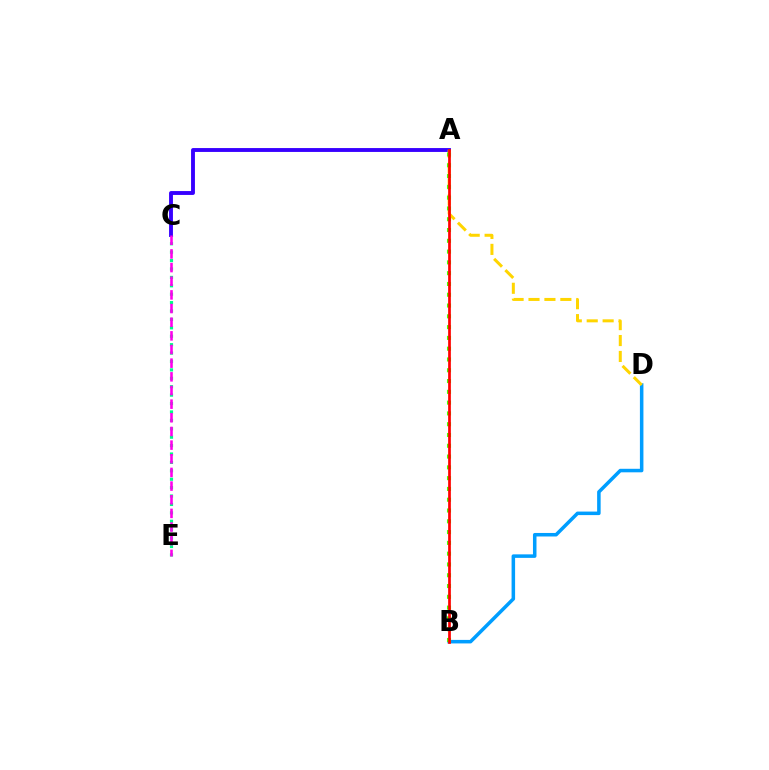{('C', 'E'): [{'color': '#00ff86', 'line_style': 'dotted', 'thickness': 2.28}, {'color': '#ff00ed', 'line_style': 'dashed', 'thickness': 1.86}], ('A', 'C'): [{'color': '#3700ff', 'line_style': 'solid', 'thickness': 2.79}], ('B', 'D'): [{'color': '#009eff', 'line_style': 'solid', 'thickness': 2.54}], ('A', 'D'): [{'color': '#ffd500', 'line_style': 'dashed', 'thickness': 2.16}], ('A', 'B'): [{'color': '#4fff00', 'line_style': 'dotted', 'thickness': 2.93}, {'color': '#ff0000', 'line_style': 'solid', 'thickness': 1.95}]}